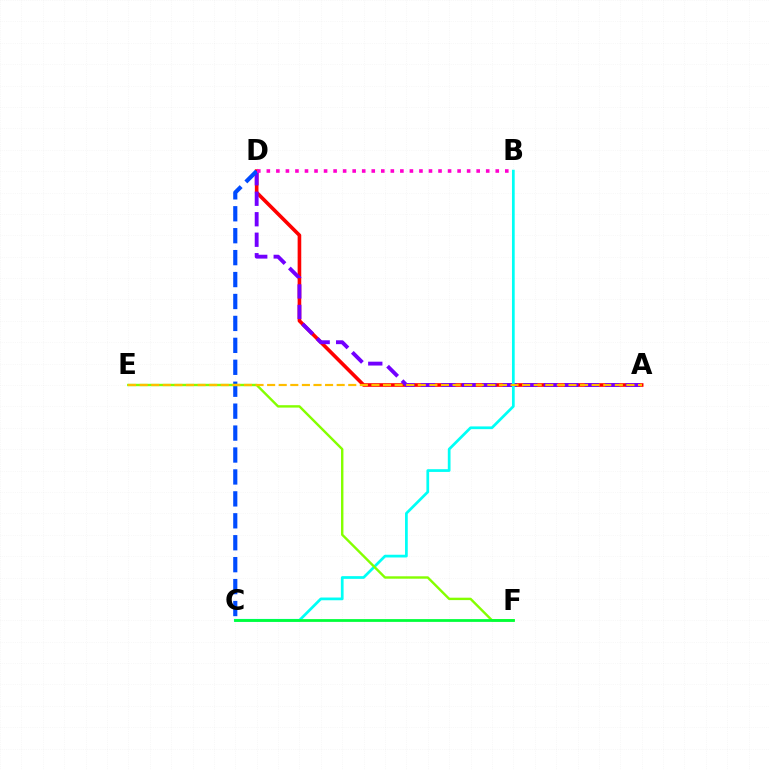{('A', 'D'): [{'color': '#ff0000', 'line_style': 'solid', 'thickness': 2.61}, {'color': '#7200ff', 'line_style': 'dashed', 'thickness': 2.78}], ('B', 'C'): [{'color': '#00fff6', 'line_style': 'solid', 'thickness': 1.96}], ('C', 'D'): [{'color': '#004bff', 'line_style': 'dashed', 'thickness': 2.98}], ('E', 'F'): [{'color': '#84ff00', 'line_style': 'solid', 'thickness': 1.73}], ('C', 'F'): [{'color': '#00ff39', 'line_style': 'solid', 'thickness': 1.99}], ('A', 'E'): [{'color': '#ffbd00', 'line_style': 'dashed', 'thickness': 1.57}], ('B', 'D'): [{'color': '#ff00cf', 'line_style': 'dotted', 'thickness': 2.59}]}